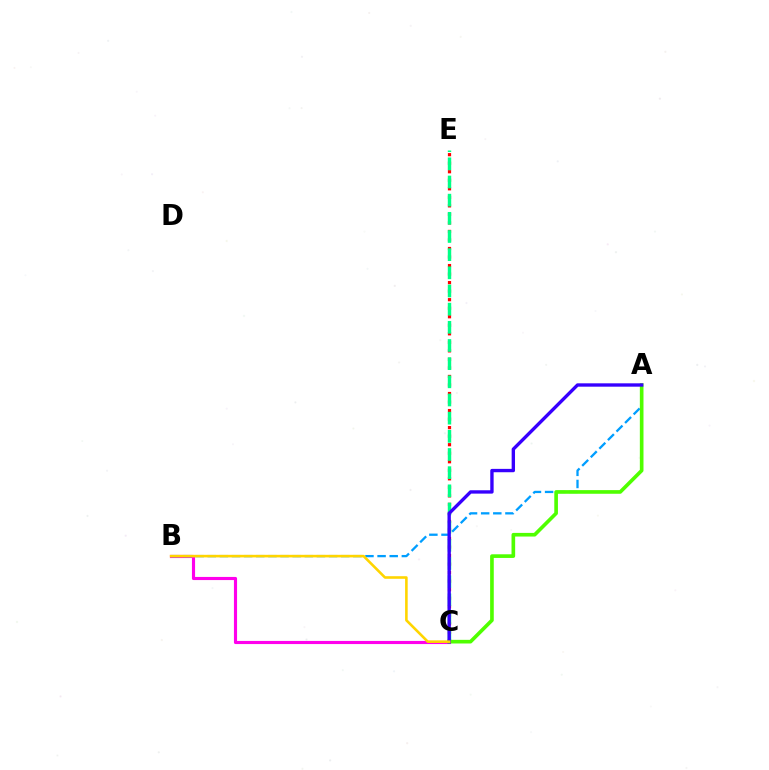{('B', 'C'): [{'color': '#ff00ed', 'line_style': 'solid', 'thickness': 2.26}, {'color': '#ffd500', 'line_style': 'solid', 'thickness': 1.87}], ('A', 'B'): [{'color': '#009eff', 'line_style': 'dashed', 'thickness': 1.65}], ('C', 'E'): [{'color': '#ff0000', 'line_style': 'dotted', 'thickness': 2.32}, {'color': '#00ff86', 'line_style': 'dashed', 'thickness': 2.47}], ('A', 'C'): [{'color': '#4fff00', 'line_style': 'solid', 'thickness': 2.62}, {'color': '#3700ff', 'line_style': 'solid', 'thickness': 2.42}]}